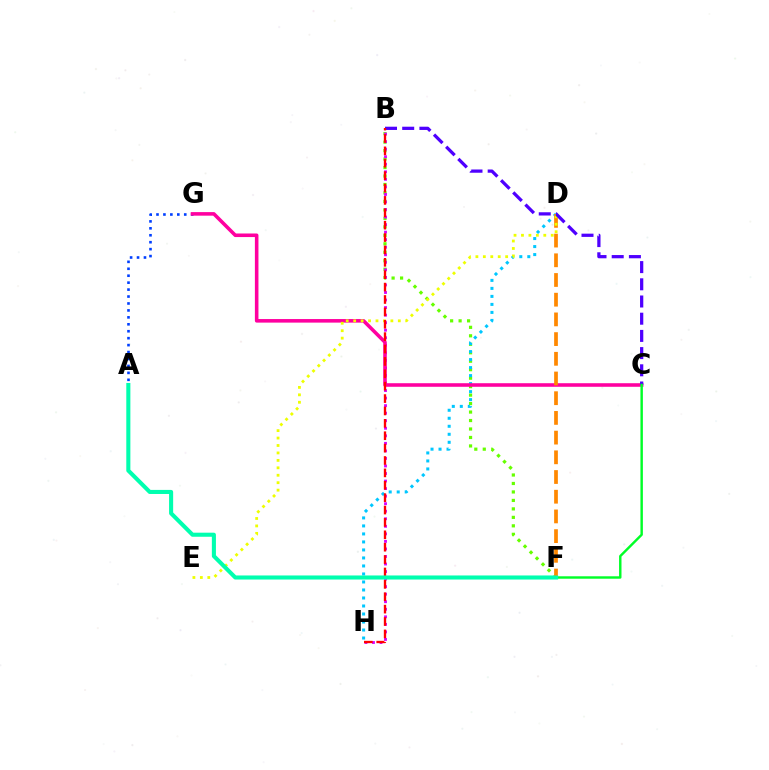{('B', 'F'): [{'color': '#66ff00', 'line_style': 'dotted', 'thickness': 2.3}], ('A', 'G'): [{'color': '#003fff', 'line_style': 'dotted', 'thickness': 1.89}], ('D', 'H'): [{'color': '#00c7ff', 'line_style': 'dotted', 'thickness': 2.18}], ('B', 'H'): [{'color': '#d600ff', 'line_style': 'dotted', 'thickness': 2.05}, {'color': '#ff0000', 'line_style': 'dashed', 'thickness': 1.68}], ('C', 'G'): [{'color': '#ff00a0', 'line_style': 'solid', 'thickness': 2.57}], ('D', 'F'): [{'color': '#ff8800', 'line_style': 'dashed', 'thickness': 2.68}], ('D', 'E'): [{'color': '#eeff00', 'line_style': 'dotted', 'thickness': 2.02}], ('B', 'C'): [{'color': '#4f00ff', 'line_style': 'dashed', 'thickness': 2.34}], ('C', 'F'): [{'color': '#00ff27', 'line_style': 'solid', 'thickness': 1.75}], ('A', 'F'): [{'color': '#00ffaf', 'line_style': 'solid', 'thickness': 2.93}]}